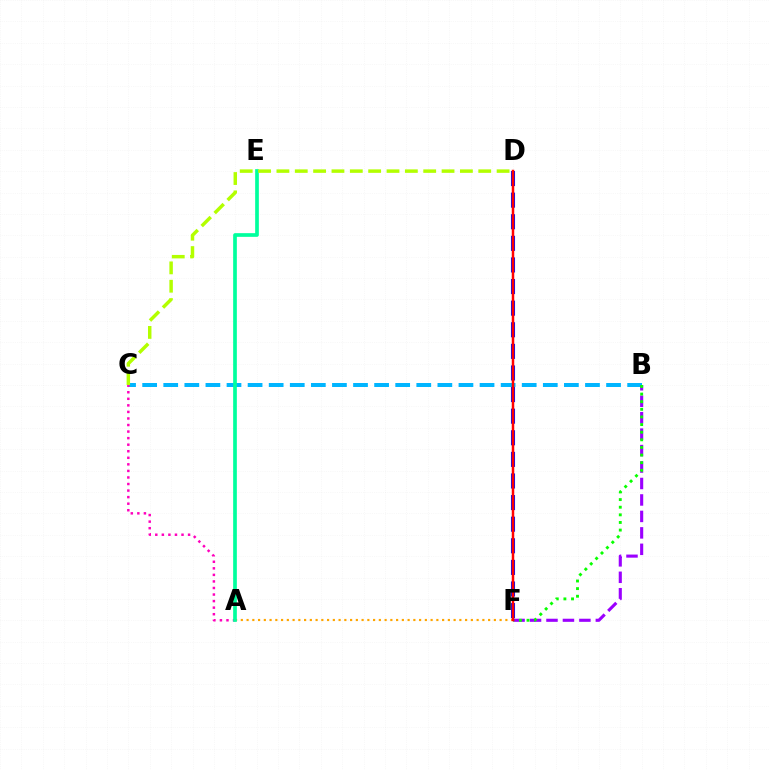{('B', 'C'): [{'color': '#00b5ff', 'line_style': 'dashed', 'thickness': 2.86}], ('A', 'C'): [{'color': '#ff00bd', 'line_style': 'dotted', 'thickness': 1.78}], ('B', 'F'): [{'color': '#9b00ff', 'line_style': 'dashed', 'thickness': 2.24}, {'color': '#08ff00', 'line_style': 'dotted', 'thickness': 2.07}], ('A', 'F'): [{'color': '#ffa500', 'line_style': 'dotted', 'thickness': 1.56}], ('A', 'E'): [{'color': '#00ff9d', 'line_style': 'solid', 'thickness': 2.66}], ('D', 'F'): [{'color': '#0010ff', 'line_style': 'dashed', 'thickness': 2.93}, {'color': '#ff0000', 'line_style': 'solid', 'thickness': 1.78}], ('C', 'D'): [{'color': '#b3ff00', 'line_style': 'dashed', 'thickness': 2.49}]}